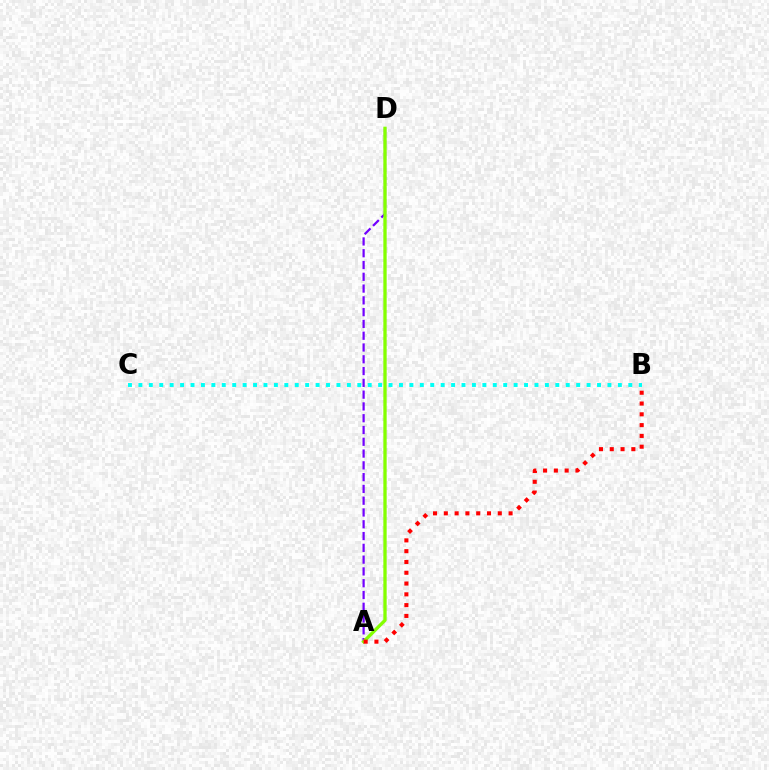{('A', 'D'): [{'color': '#7200ff', 'line_style': 'dashed', 'thickness': 1.6}, {'color': '#84ff00', 'line_style': 'solid', 'thickness': 2.39}], ('A', 'B'): [{'color': '#ff0000', 'line_style': 'dotted', 'thickness': 2.93}], ('B', 'C'): [{'color': '#00fff6', 'line_style': 'dotted', 'thickness': 2.83}]}